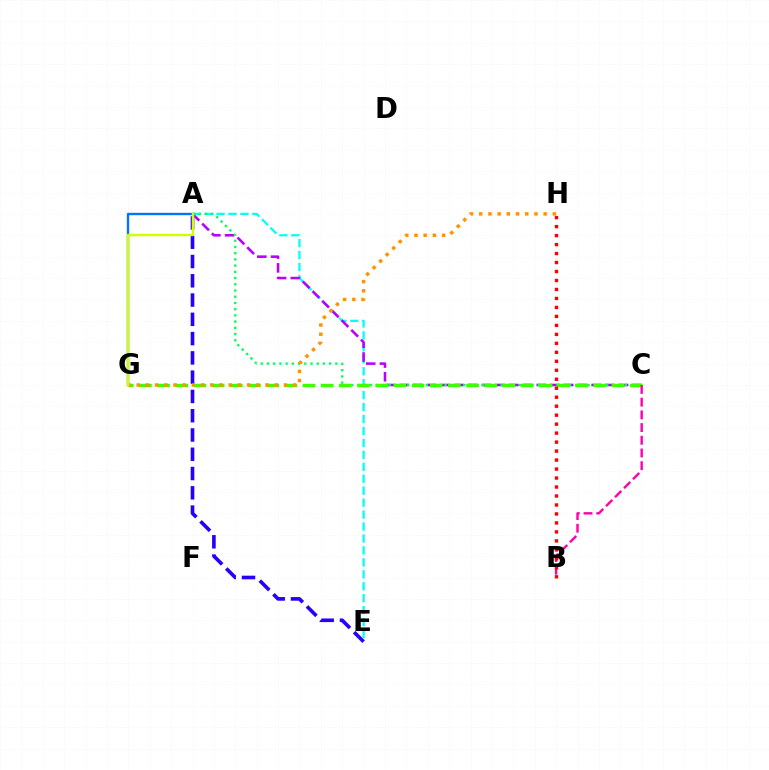{('A', 'E'): [{'color': '#2500ff', 'line_style': 'dashed', 'thickness': 2.62}, {'color': '#00fff6', 'line_style': 'dashed', 'thickness': 1.62}], ('A', 'C'): [{'color': '#b900ff', 'line_style': 'dashed', 'thickness': 1.86}, {'color': '#00ff5c', 'line_style': 'dotted', 'thickness': 1.69}], ('C', 'G'): [{'color': '#3dff00', 'line_style': 'dashed', 'thickness': 2.47}], ('A', 'G'): [{'color': '#0074ff', 'line_style': 'solid', 'thickness': 1.71}, {'color': '#d1ff00', 'line_style': 'solid', 'thickness': 1.76}], ('G', 'H'): [{'color': '#ff9400', 'line_style': 'dotted', 'thickness': 2.5}], ('B', 'C'): [{'color': '#ff00ac', 'line_style': 'dashed', 'thickness': 1.73}], ('B', 'H'): [{'color': '#ff0000', 'line_style': 'dotted', 'thickness': 2.44}]}